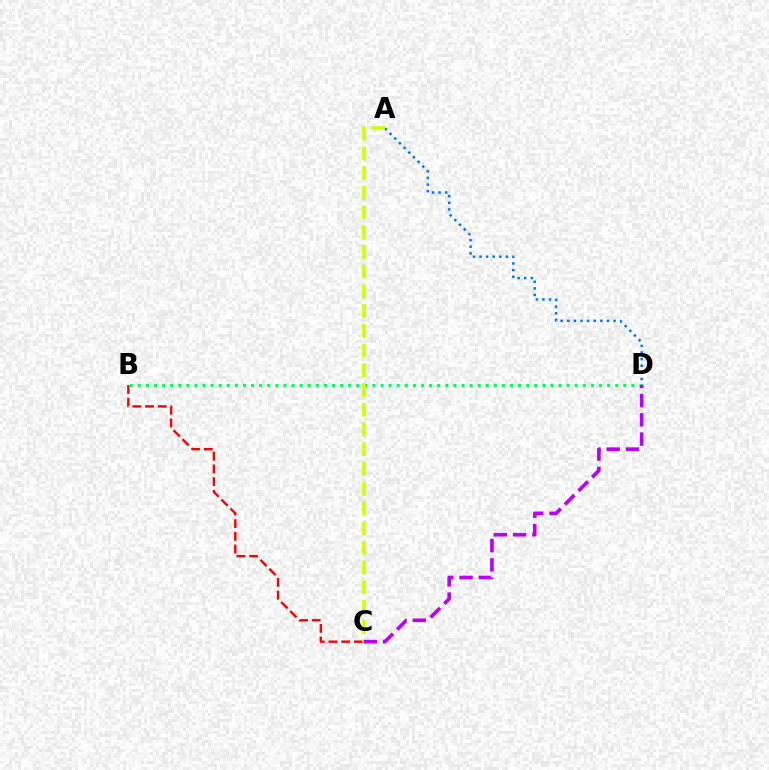{('B', 'C'): [{'color': '#ff0000', 'line_style': 'dashed', 'thickness': 1.73}], ('A', 'D'): [{'color': '#0074ff', 'line_style': 'dotted', 'thickness': 1.8}], ('B', 'D'): [{'color': '#00ff5c', 'line_style': 'dotted', 'thickness': 2.2}], ('A', 'C'): [{'color': '#d1ff00', 'line_style': 'dashed', 'thickness': 2.68}], ('C', 'D'): [{'color': '#b900ff', 'line_style': 'dashed', 'thickness': 2.62}]}